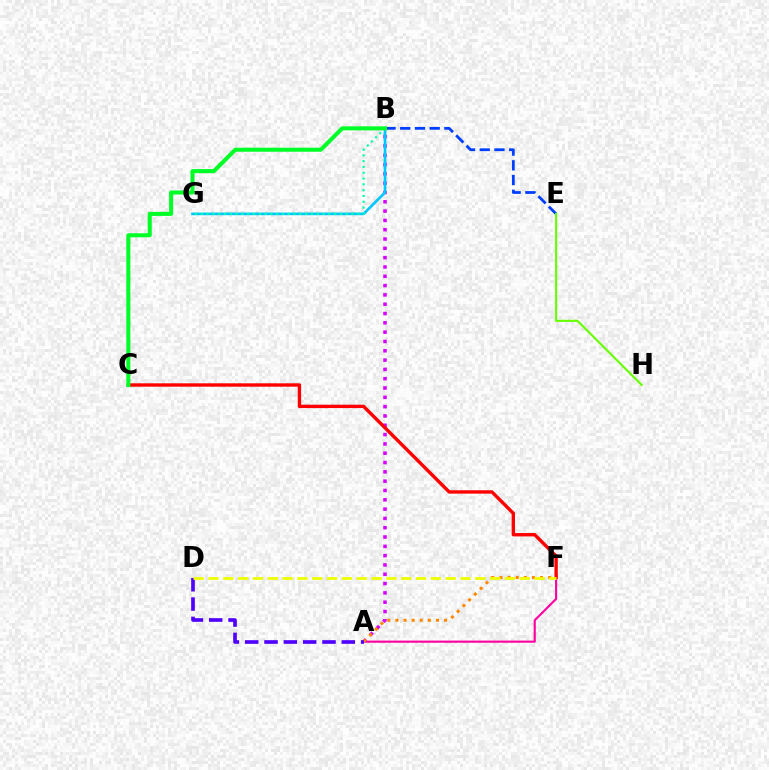{('A', 'F'): [{'color': '#ff00a0', 'line_style': 'solid', 'thickness': 1.53}, {'color': '#ff8800', 'line_style': 'dotted', 'thickness': 2.21}], ('A', 'B'): [{'color': '#d600ff', 'line_style': 'dotted', 'thickness': 2.53}], ('B', 'G'): [{'color': '#00c7ff', 'line_style': 'solid', 'thickness': 1.9}, {'color': '#00ffaf', 'line_style': 'dotted', 'thickness': 1.58}], ('A', 'D'): [{'color': '#4f00ff', 'line_style': 'dashed', 'thickness': 2.63}], ('B', 'E'): [{'color': '#003fff', 'line_style': 'dashed', 'thickness': 2.0}], ('C', 'F'): [{'color': '#ff0000', 'line_style': 'solid', 'thickness': 2.43}], ('B', 'C'): [{'color': '#00ff27', 'line_style': 'solid', 'thickness': 2.91}], ('D', 'F'): [{'color': '#eeff00', 'line_style': 'dashed', 'thickness': 2.01}], ('E', 'H'): [{'color': '#66ff00', 'line_style': 'solid', 'thickness': 1.52}]}